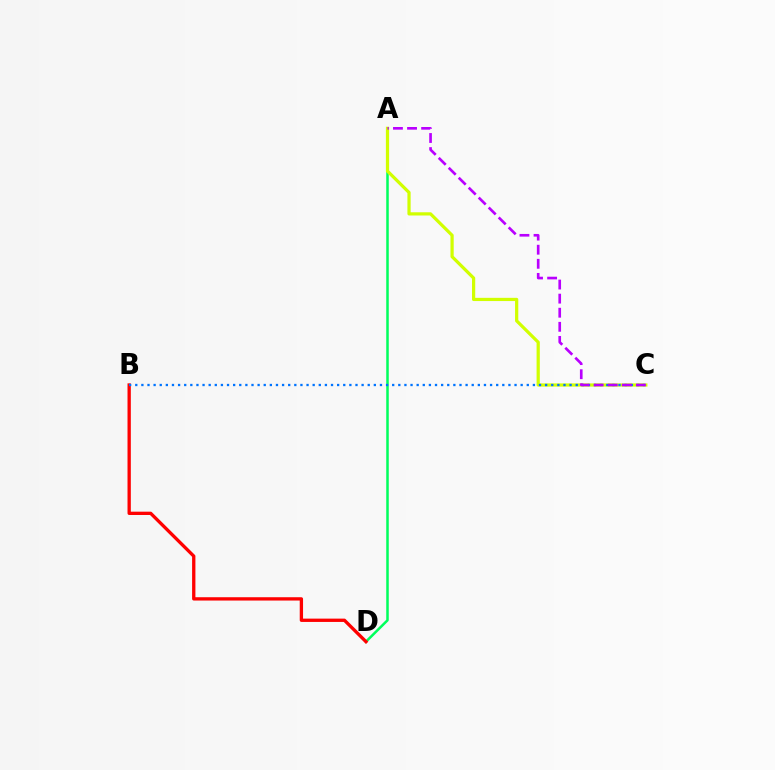{('A', 'D'): [{'color': '#00ff5c', 'line_style': 'solid', 'thickness': 1.81}], ('B', 'D'): [{'color': '#ff0000', 'line_style': 'solid', 'thickness': 2.39}], ('A', 'C'): [{'color': '#d1ff00', 'line_style': 'solid', 'thickness': 2.32}, {'color': '#b900ff', 'line_style': 'dashed', 'thickness': 1.91}], ('B', 'C'): [{'color': '#0074ff', 'line_style': 'dotted', 'thickness': 1.66}]}